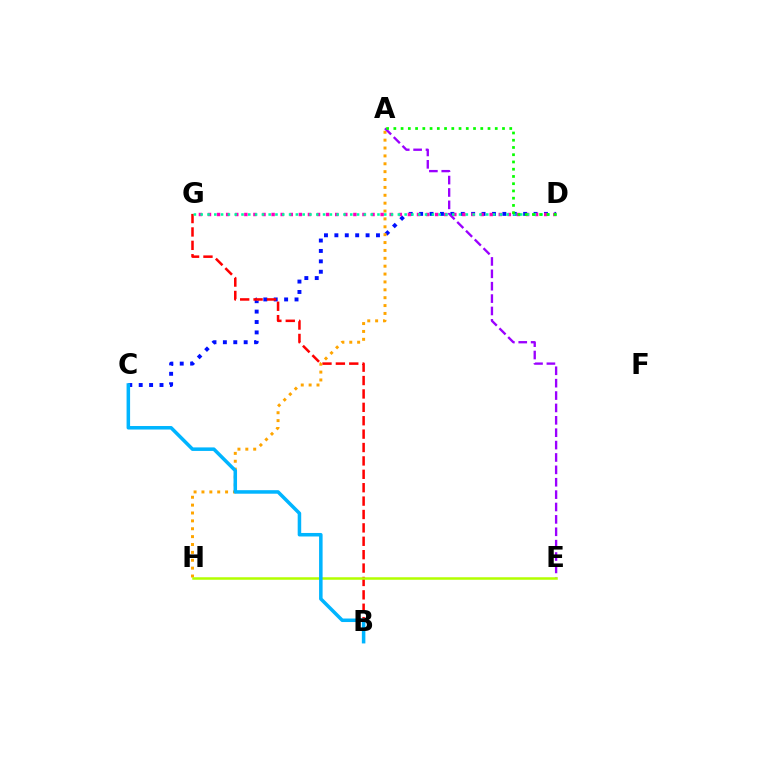{('C', 'D'): [{'color': '#0010ff', 'line_style': 'dotted', 'thickness': 2.83}], ('B', 'G'): [{'color': '#ff0000', 'line_style': 'dashed', 'thickness': 1.82}], ('D', 'G'): [{'color': '#ff00bd', 'line_style': 'dotted', 'thickness': 2.47}, {'color': '#00ff9d', 'line_style': 'dotted', 'thickness': 1.85}], ('A', 'H'): [{'color': '#ffa500', 'line_style': 'dotted', 'thickness': 2.14}], ('A', 'E'): [{'color': '#9b00ff', 'line_style': 'dashed', 'thickness': 1.68}], ('E', 'H'): [{'color': '#b3ff00', 'line_style': 'solid', 'thickness': 1.8}], ('B', 'C'): [{'color': '#00b5ff', 'line_style': 'solid', 'thickness': 2.54}], ('A', 'D'): [{'color': '#08ff00', 'line_style': 'dotted', 'thickness': 1.97}]}